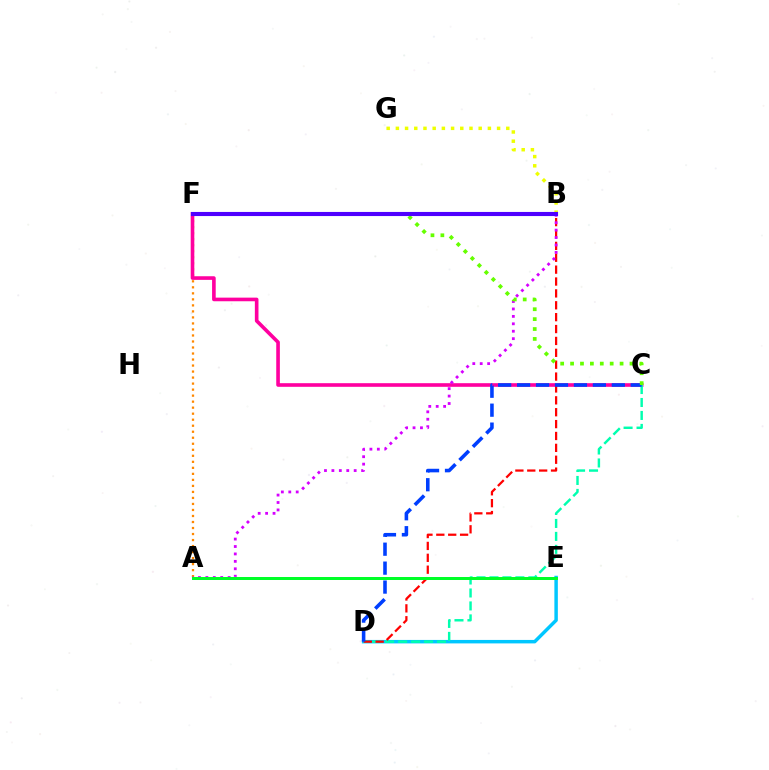{('A', 'F'): [{'color': '#ff8800', 'line_style': 'dotted', 'thickness': 1.63}], ('C', 'F'): [{'color': '#ff00a0', 'line_style': 'solid', 'thickness': 2.61}, {'color': '#66ff00', 'line_style': 'dotted', 'thickness': 2.69}], ('D', 'E'): [{'color': '#00c7ff', 'line_style': 'solid', 'thickness': 2.49}], ('C', 'D'): [{'color': '#00ffaf', 'line_style': 'dashed', 'thickness': 1.76}, {'color': '#003fff', 'line_style': 'dashed', 'thickness': 2.57}], ('B', 'D'): [{'color': '#ff0000', 'line_style': 'dashed', 'thickness': 1.61}], ('B', 'G'): [{'color': '#eeff00', 'line_style': 'dotted', 'thickness': 2.5}], ('A', 'B'): [{'color': '#d600ff', 'line_style': 'dotted', 'thickness': 2.02}], ('B', 'F'): [{'color': '#4f00ff', 'line_style': 'solid', 'thickness': 2.96}], ('A', 'E'): [{'color': '#00ff27', 'line_style': 'solid', 'thickness': 2.16}]}